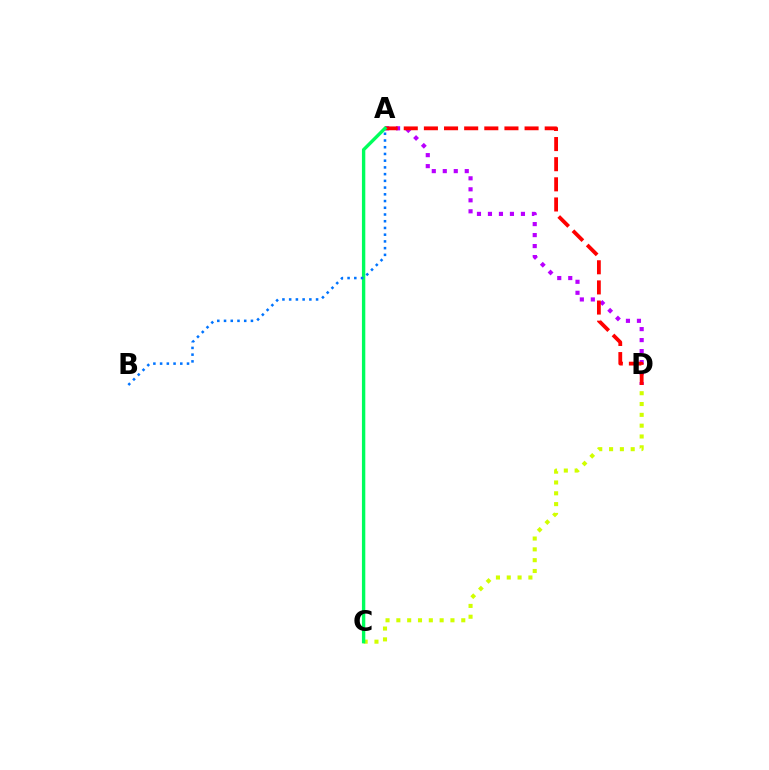{('A', 'D'): [{'color': '#b900ff', 'line_style': 'dotted', 'thickness': 2.99}, {'color': '#ff0000', 'line_style': 'dashed', 'thickness': 2.74}], ('C', 'D'): [{'color': '#d1ff00', 'line_style': 'dotted', 'thickness': 2.94}], ('A', 'C'): [{'color': '#00ff5c', 'line_style': 'solid', 'thickness': 2.43}], ('A', 'B'): [{'color': '#0074ff', 'line_style': 'dotted', 'thickness': 1.83}]}